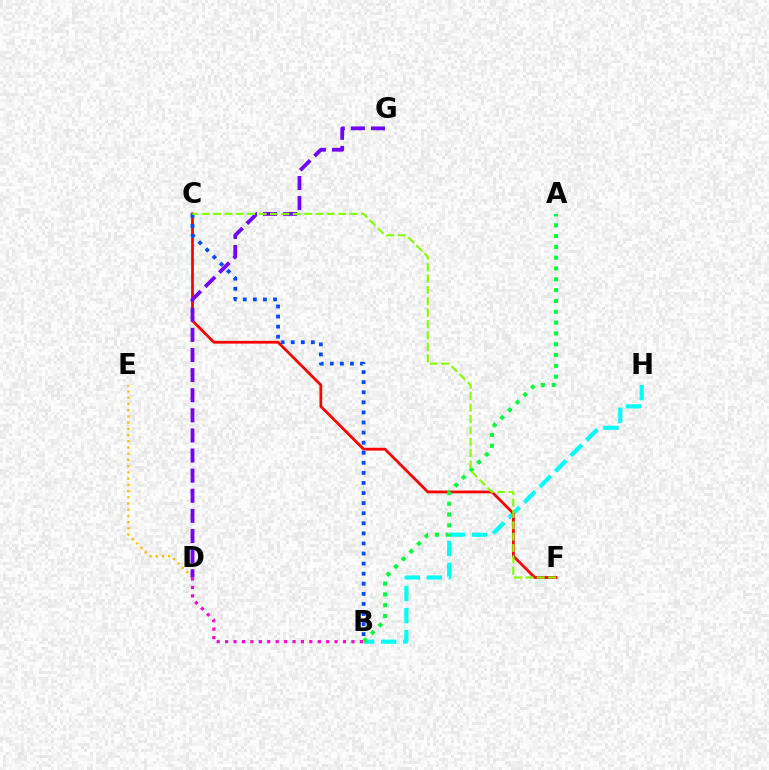{('B', 'H'): [{'color': '#00fff6', 'line_style': 'dashed', 'thickness': 2.98}], ('C', 'F'): [{'color': '#ff0000', 'line_style': 'solid', 'thickness': 2.0}, {'color': '#84ff00', 'line_style': 'dashed', 'thickness': 1.55}], ('D', 'E'): [{'color': '#ffbd00', 'line_style': 'dotted', 'thickness': 1.69}], ('A', 'B'): [{'color': '#00ff39', 'line_style': 'dotted', 'thickness': 2.94}], ('D', 'G'): [{'color': '#7200ff', 'line_style': 'dashed', 'thickness': 2.73}], ('B', 'C'): [{'color': '#004bff', 'line_style': 'dotted', 'thickness': 2.74}], ('B', 'D'): [{'color': '#ff00cf', 'line_style': 'dotted', 'thickness': 2.29}]}